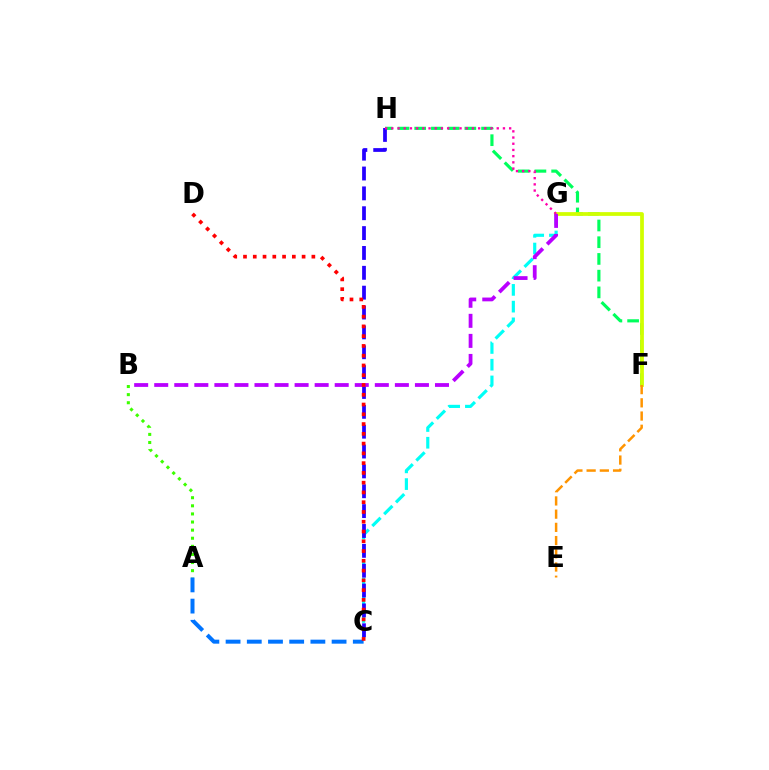{('C', 'G'): [{'color': '#00fff6', 'line_style': 'dashed', 'thickness': 2.27}], ('F', 'H'): [{'color': '#00ff5c', 'line_style': 'dashed', 'thickness': 2.27}], ('F', 'G'): [{'color': '#d1ff00', 'line_style': 'solid', 'thickness': 2.7}], ('C', 'H'): [{'color': '#2500ff', 'line_style': 'dashed', 'thickness': 2.7}], ('A', 'B'): [{'color': '#3dff00', 'line_style': 'dotted', 'thickness': 2.2}], ('E', 'F'): [{'color': '#ff9400', 'line_style': 'dashed', 'thickness': 1.8}], ('G', 'H'): [{'color': '#ff00ac', 'line_style': 'dotted', 'thickness': 1.68}], ('B', 'G'): [{'color': '#b900ff', 'line_style': 'dashed', 'thickness': 2.72}], ('A', 'C'): [{'color': '#0074ff', 'line_style': 'dashed', 'thickness': 2.88}], ('C', 'D'): [{'color': '#ff0000', 'line_style': 'dotted', 'thickness': 2.65}]}